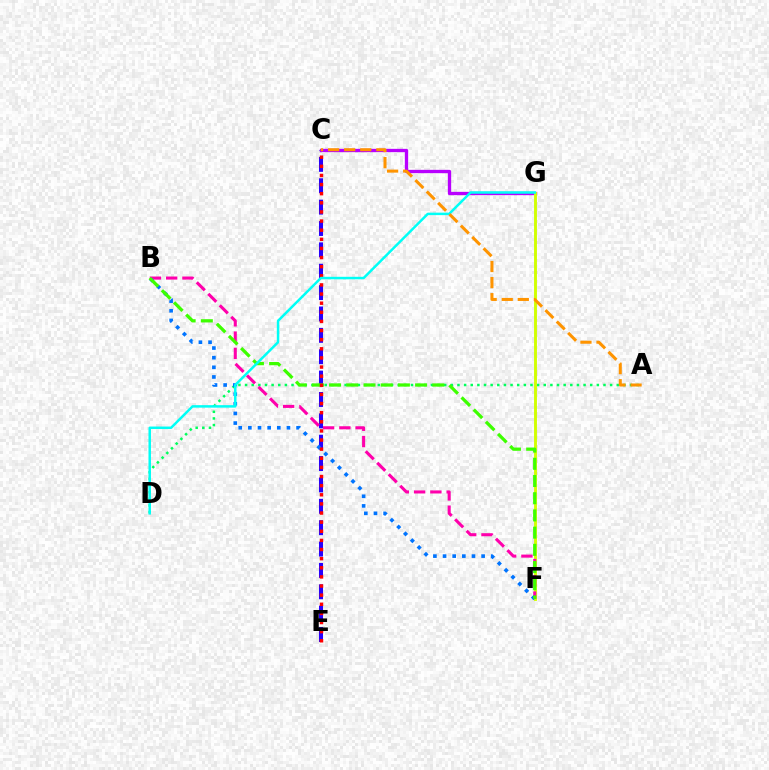{('C', 'E'): [{'color': '#2500ff', 'line_style': 'dashed', 'thickness': 2.9}, {'color': '#ff0000', 'line_style': 'dotted', 'thickness': 2.48}], ('A', 'D'): [{'color': '#00ff5c', 'line_style': 'dotted', 'thickness': 1.8}], ('C', 'G'): [{'color': '#b900ff', 'line_style': 'solid', 'thickness': 2.39}], ('F', 'G'): [{'color': '#d1ff00', 'line_style': 'solid', 'thickness': 2.08}], ('B', 'F'): [{'color': '#ff00ac', 'line_style': 'dashed', 'thickness': 2.21}, {'color': '#0074ff', 'line_style': 'dotted', 'thickness': 2.62}, {'color': '#3dff00', 'line_style': 'dashed', 'thickness': 2.34}], ('D', 'G'): [{'color': '#00fff6', 'line_style': 'solid', 'thickness': 1.79}], ('A', 'C'): [{'color': '#ff9400', 'line_style': 'dashed', 'thickness': 2.18}]}